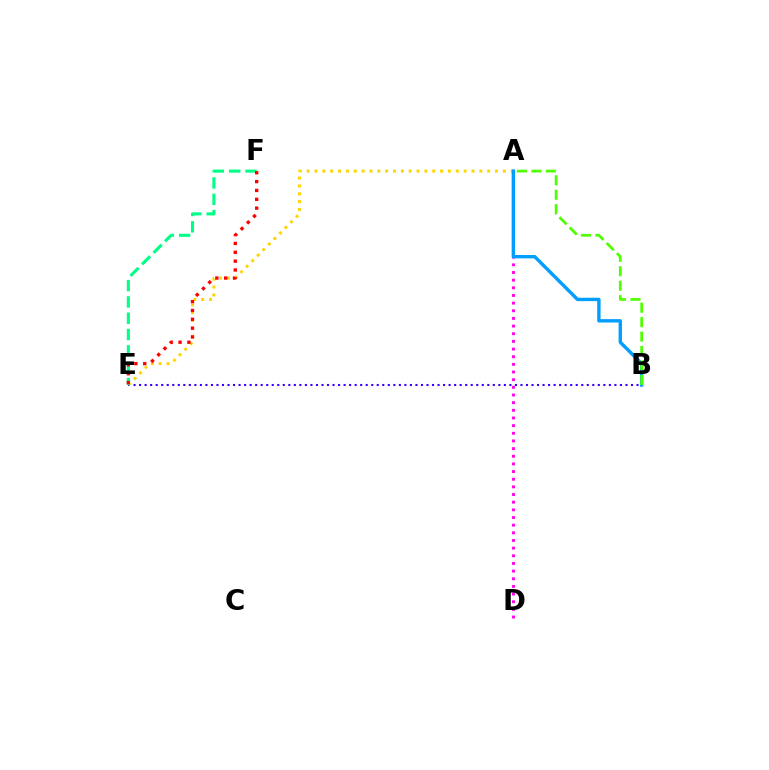{('B', 'E'): [{'color': '#3700ff', 'line_style': 'dotted', 'thickness': 1.5}], ('A', 'E'): [{'color': '#ffd500', 'line_style': 'dotted', 'thickness': 2.13}], ('A', 'D'): [{'color': '#ff00ed', 'line_style': 'dotted', 'thickness': 2.08}], ('A', 'B'): [{'color': '#009eff', 'line_style': 'solid', 'thickness': 2.43}, {'color': '#4fff00', 'line_style': 'dashed', 'thickness': 1.96}], ('E', 'F'): [{'color': '#00ff86', 'line_style': 'dashed', 'thickness': 2.22}, {'color': '#ff0000', 'line_style': 'dotted', 'thickness': 2.4}]}